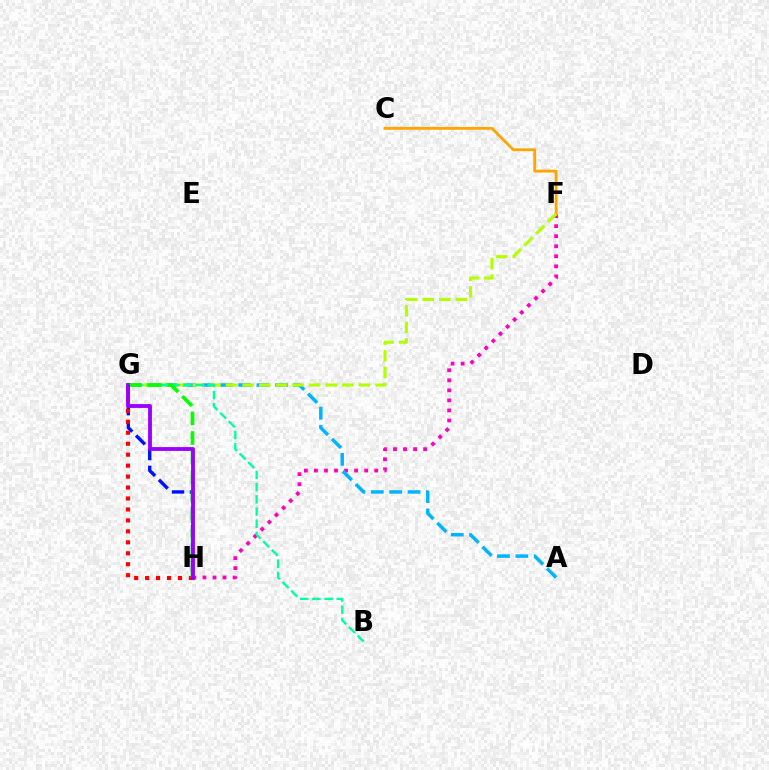{('G', 'H'): [{'color': '#0010ff', 'line_style': 'dashed', 'thickness': 2.43}, {'color': '#ff0000', 'line_style': 'dotted', 'thickness': 2.98}, {'color': '#08ff00', 'line_style': 'dashed', 'thickness': 2.66}, {'color': '#9b00ff', 'line_style': 'solid', 'thickness': 2.77}], ('F', 'H'): [{'color': '#ff00bd', 'line_style': 'dotted', 'thickness': 2.73}], ('C', 'F'): [{'color': '#ffa500', 'line_style': 'solid', 'thickness': 2.04}], ('A', 'G'): [{'color': '#00b5ff', 'line_style': 'dashed', 'thickness': 2.49}], ('F', 'G'): [{'color': '#b3ff00', 'line_style': 'dashed', 'thickness': 2.25}], ('B', 'G'): [{'color': '#00ff9d', 'line_style': 'dashed', 'thickness': 1.66}]}